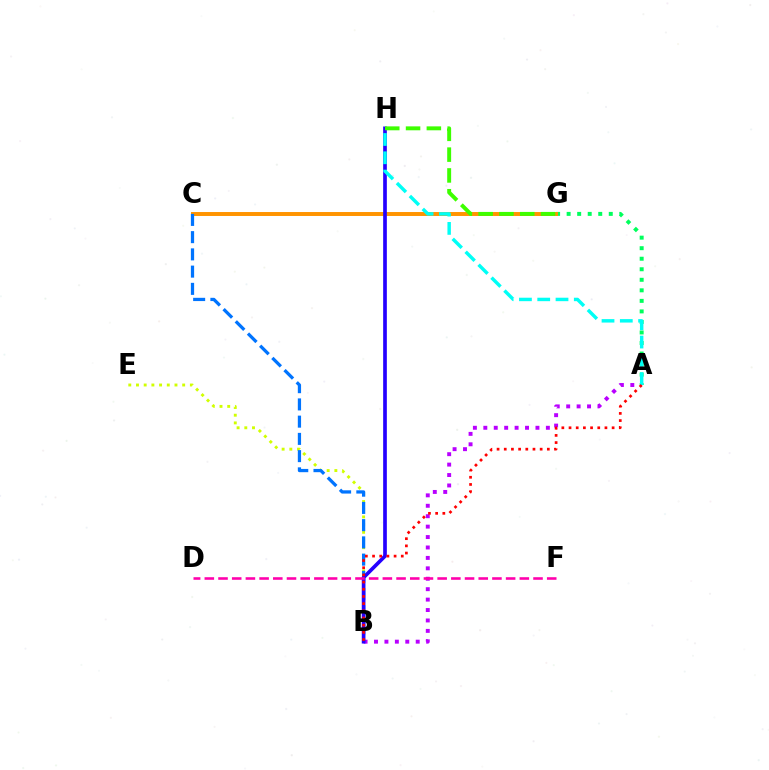{('A', 'G'): [{'color': '#00ff5c', 'line_style': 'dotted', 'thickness': 2.86}], ('B', 'E'): [{'color': '#d1ff00', 'line_style': 'dotted', 'thickness': 2.09}], ('C', 'G'): [{'color': '#ff9400', 'line_style': 'solid', 'thickness': 2.84}], ('A', 'B'): [{'color': '#b900ff', 'line_style': 'dotted', 'thickness': 2.83}, {'color': '#ff0000', 'line_style': 'dotted', 'thickness': 1.95}], ('B', 'C'): [{'color': '#0074ff', 'line_style': 'dashed', 'thickness': 2.34}], ('B', 'H'): [{'color': '#2500ff', 'line_style': 'solid', 'thickness': 2.65}], ('A', 'H'): [{'color': '#00fff6', 'line_style': 'dashed', 'thickness': 2.48}], ('D', 'F'): [{'color': '#ff00ac', 'line_style': 'dashed', 'thickness': 1.86}], ('G', 'H'): [{'color': '#3dff00', 'line_style': 'dashed', 'thickness': 2.83}]}